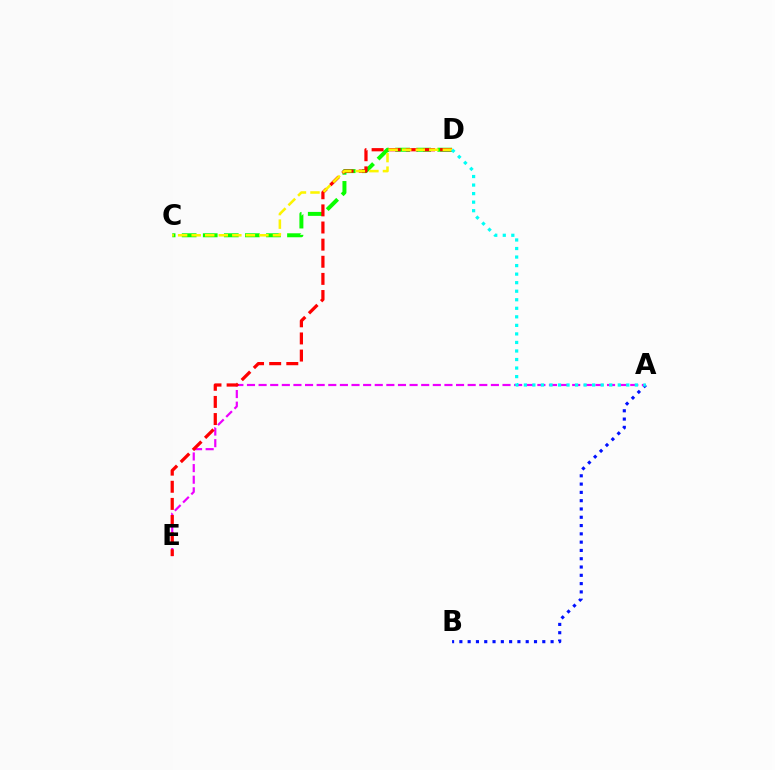{('C', 'D'): [{'color': '#08ff00', 'line_style': 'dashed', 'thickness': 2.86}, {'color': '#fcf500', 'line_style': 'dashed', 'thickness': 1.84}], ('A', 'B'): [{'color': '#0010ff', 'line_style': 'dotted', 'thickness': 2.25}], ('A', 'E'): [{'color': '#ee00ff', 'line_style': 'dashed', 'thickness': 1.58}], ('D', 'E'): [{'color': '#ff0000', 'line_style': 'dashed', 'thickness': 2.33}], ('A', 'D'): [{'color': '#00fff6', 'line_style': 'dotted', 'thickness': 2.32}]}